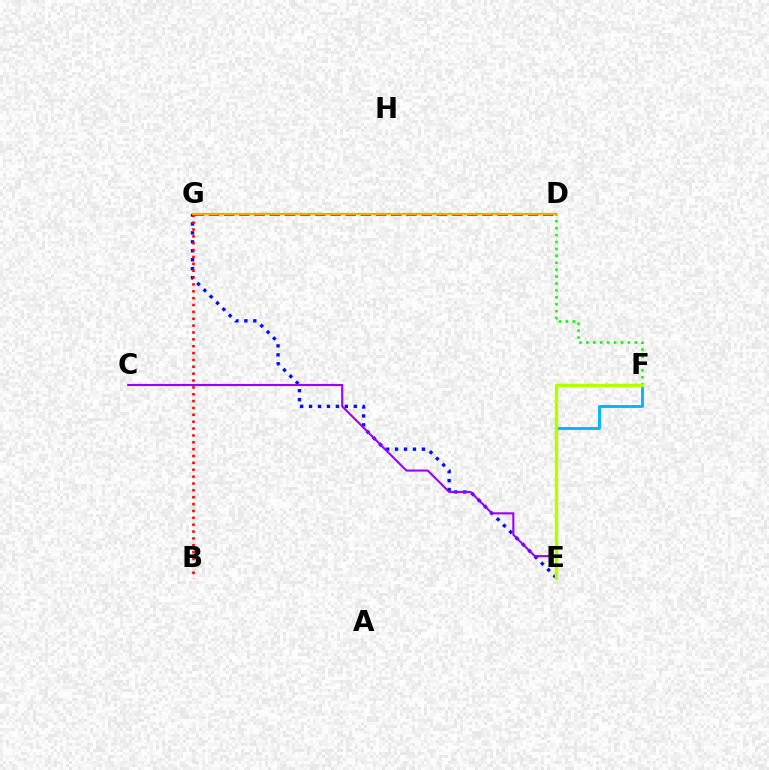{('D', 'G'): [{'color': '#ff00bd', 'line_style': 'dashed', 'thickness': 2.06}, {'color': '#00ff9d', 'line_style': 'dotted', 'thickness': 1.56}, {'color': '#ffa500', 'line_style': 'solid', 'thickness': 1.6}], ('D', 'F'): [{'color': '#08ff00', 'line_style': 'dotted', 'thickness': 1.88}], ('E', 'F'): [{'color': '#00b5ff', 'line_style': 'solid', 'thickness': 2.07}, {'color': '#b3ff00', 'line_style': 'solid', 'thickness': 2.5}], ('E', 'G'): [{'color': '#0010ff', 'line_style': 'dotted', 'thickness': 2.43}], ('C', 'E'): [{'color': '#9b00ff', 'line_style': 'solid', 'thickness': 1.51}], ('B', 'G'): [{'color': '#ff0000', 'line_style': 'dotted', 'thickness': 1.87}]}